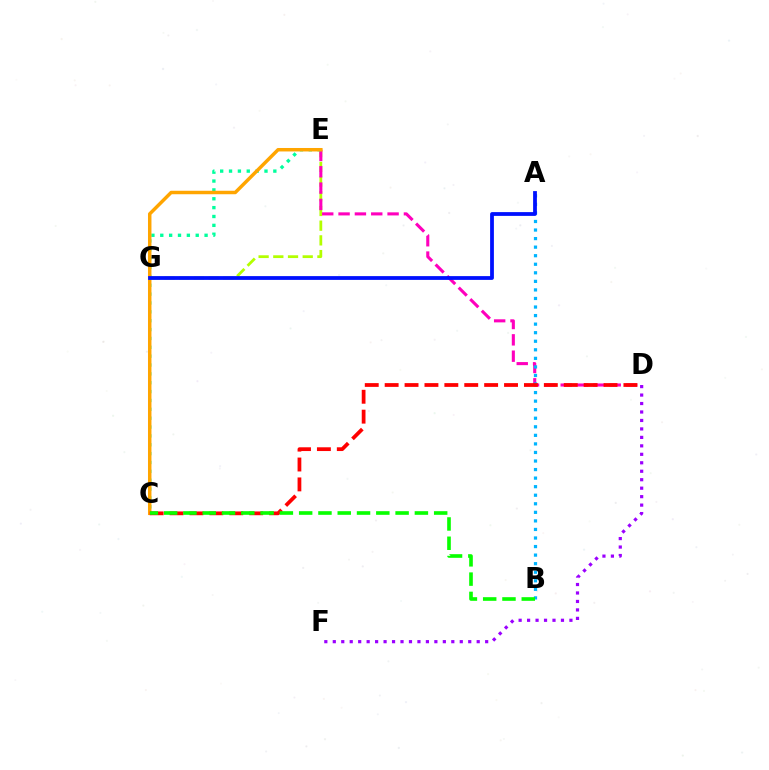{('E', 'G'): [{'color': '#b3ff00', 'line_style': 'dashed', 'thickness': 2.0}], ('D', 'F'): [{'color': '#9b00ff', 'line_style': 'dotted', 'thickness': 2.3}], ('D', 'E'): [{'color': '#ff00bd', 'line_style': 'dashed', 'thickness': 2.22}], ('C', 'E'): [{'color': '#00ff9d', 'line_style': 'dotted', 'thickness': 2.41}, {'color': '#ffa500', 'line_style': 'solid', 'thickness': 2.5}], ('A', 'B'): [{'color': '#00b5ff', 'line_style': 'dotted', 'thickness': 2.32}], ('A', 'G'): [{'color': '#0010ff', 'line_style': 'solid', 'thickness': 2.72}], ('C', 'D'): [{'color': '#ff0000', 'line_style': 'dashed', 'thickness': 2.7}], ('B', 'C'): [{'color': '#08ff00', 'line_style': 'dashed', 'thickness': 2.62}]}